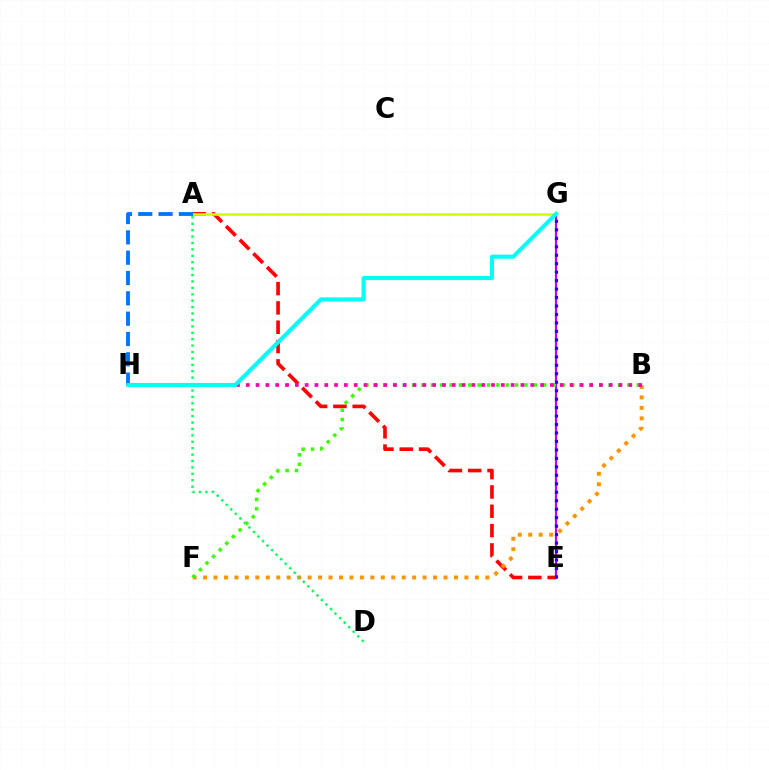{('E', 'G'): [{'color': '#b900ff', 'line_style': 'solid', 'thickness': 1.58}, {'color': '#2500ff', 'line_style': 'dotted', 'thickness': 2.3}], ('A', 'E'): [{'color': '#ff0000', 'line_style': 'dashed', 'thickness': 2.62}], ('A', 'G'): [{'color': '#d1ff00', 'line_style': 'solid', 'thickness': 1.85}], ('B', 'F'): [{'color': '#ff9400', 'line_style': 'dotted', 'thickness': 2.84}, {'color': '#3dff00', 'line_style': 'dotted', 'thickness': 2.54}], ('A', 'D'): [{'color': '#00ff5c', 'line_style': 'dotted', 'thickness': 1.74}], ('B', 'H'): [{'color': '#ff00ac', 'line_style': 'dotted', 'thickness': 2.67}], ('A', 'H'): [{'color': '#0074ff', 'line_style': 'dashed', 'thickness': 2.76}], ('G', 'H'): [{'color': '#00fff6', 'line_style': 'solid', 'thickness': 2.93}]}